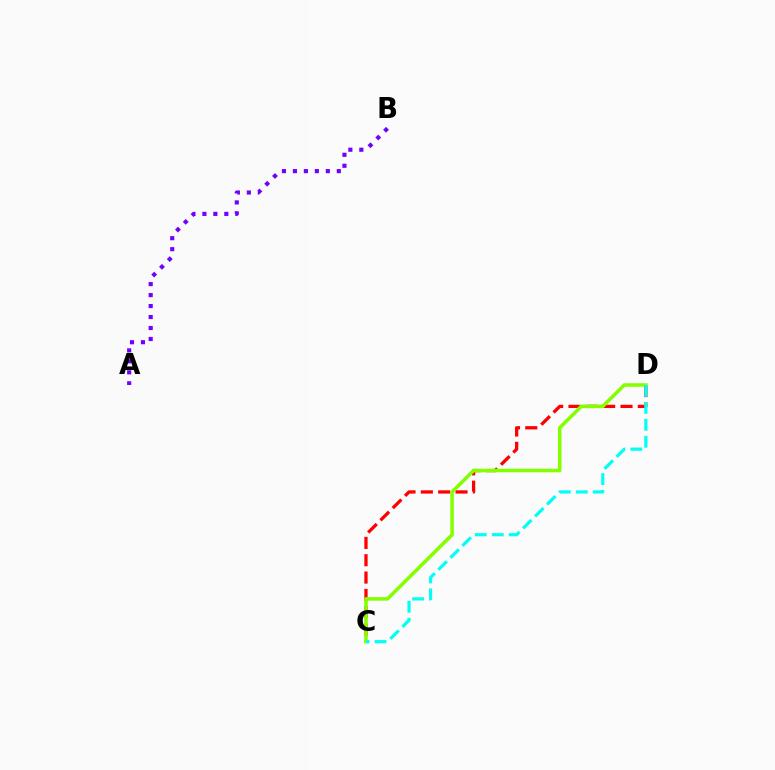{('C', 'D'): [{'color': '#ff0000', 'line_style': 'dashed', 'thickness': 2.36}, {'color': '#84ff00', 'line_style': 'solid', 'thickness': 2.55}, {'color': '#00fff6', 'line_style': 'dashed', 'thickness': 2.3}], ('A', 'B'): [{'color': '#7200ff', 'line_style': 'dotted', 'thickness': 2.98}]}